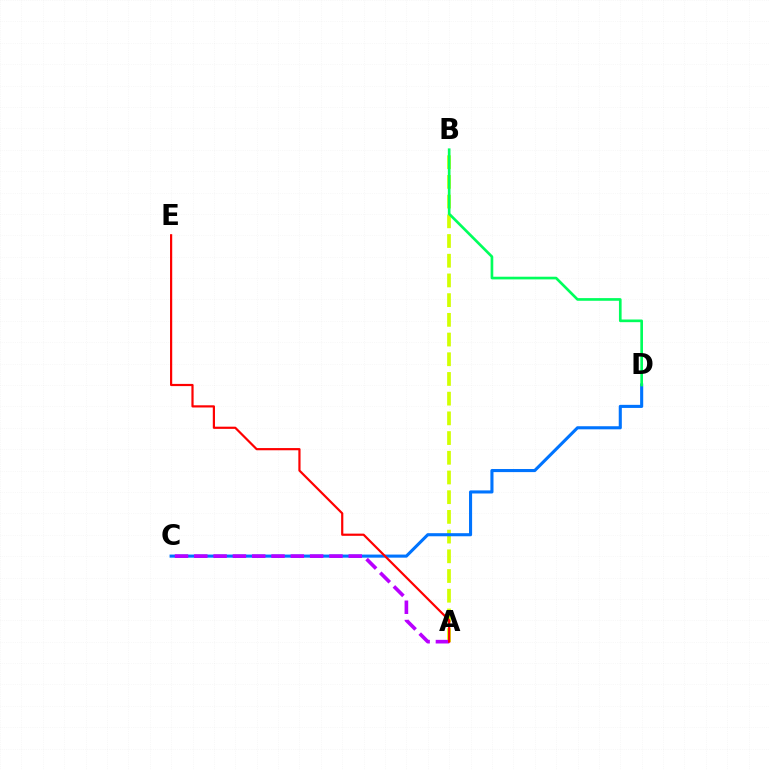{('A', 'B'): [{'color': '#d1ff00', 'line_style': 'dashed', 'thickness': 2.68}], ('C', 'D'): [{'color': '#0074ff', 'line_style': 'solid', 'thickness': 2.22}], ('A', 'C'): [{'color': '#b900ff', 'line_style': 'dashed', 'thickness': 2.62}], ('B', 'D'): [{'color': '#00ff5c', 'line_style': 'solid', 'thickness': 1.92}], ('A', 'E'): [{'color': '#ff0000', 'line_style': 'solid', 'thickness': 1.58}]}